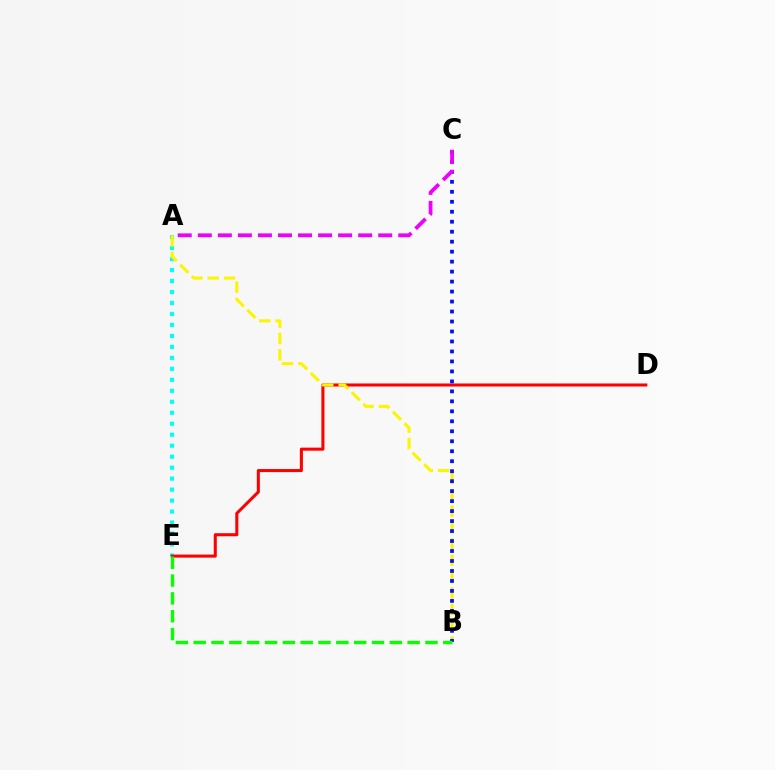{('A', 'E'): [{'color': '#00fff6', 'line_style': 'dotted', 'thickness': 2.98}], ('D', 'E'): [{'color': '#ff0000', 'line_style': 'solid', 'thickness': 2.19}], ('A', 'B'): [{'color': '#fcf500', 'line_style': 'dashed', 'thickness': 2.22}], ('B', 'C'): [{'color': '#0010ff', 'line_style': 'dotted', 'thickness': 2.71}], ('A', 'C'): [{'color': '#ee00ff', 'line_style': 'dashed', 'thickness': 2.72}], ('B', 'E'): [{'color': '#08ff00', 'line_style': 'dashed', 'thickness': 2.42}]}